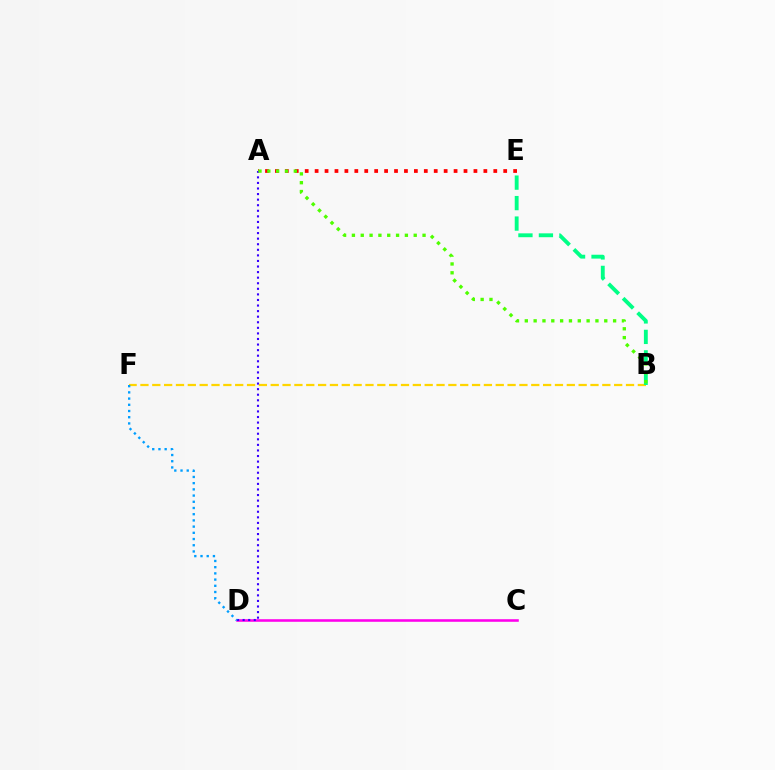{('C', 'D'): [{'color': '#ff00ed', 'line_style': 'solid', 'thickness': 1.86}], ('B', 'F'): [{'color': '#ffd500', 'line_style': 'dashed', 'thickness': 1.61}], ('A', 'E'): [{'color': '#ff0000', 'line_style': 'dotted', 'thickness': 2.7}], ('B', 'E'): [{'color': '#00ff86', 'line_style': 'dashed', 'thickness': 2.78}], ('A', 'D'): [{'color': '#3700ff', 'line_style': 'dotted', 'thickness': 1.51}], ('A', 'B'): [{'color': '#4fff00', 'line_style': 'dotted', 'thickness': 2.4}], ('D', 'F'): [{'color': '#009eff', 'line_style': 'dotted', 'thickness': 1.69}]}